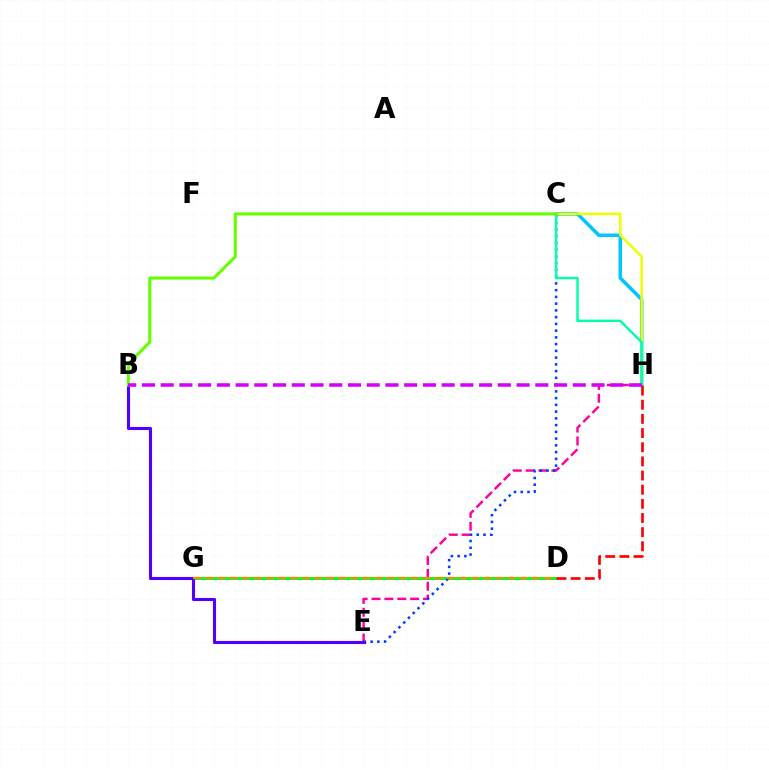{('C', 'H'): [{'color': '#00c7ff', 'line_style': 'solid', 'thickness': 2.53}, {'color': '#eeff00', 'line_style': 'solid', 'thickness': 1.8}, {'color': '#00ffaf', 'line_style': 'solid', 'thickness': 1.74}], ('D', 'G'): [{'color': '#00ff27', 'line_style': 'solid', 'thickness': 2.17}, {'color': '#ff8800', 'line_style': 'dashed', 'thickness': 1.64}], ('E', 'H'): [{'color': '#ff00a0', 'line_style': 'dashed', 'thickness': 1.75}], ('C', 'E'): [{'color': '#003fff', 'line_style': 'dotted', 'thickness': 1.83}], ('B', 'E'): [{'color': '#4f00ff', 'line_style': 'solid', 'thickness': 2.22}], ('B', 'C'): [{'color': '#66ff00', 'line_style': 'solid', 'thickness': 2.2}], ('D', 'H'): [{'color': '#ff0000', 'line_style': 'dashed', 'thickness': 1.92}], ('B', 'H'): [{'color': '#d600ff', 'line_style': 'dashed', 'thickness': 2.54}]}